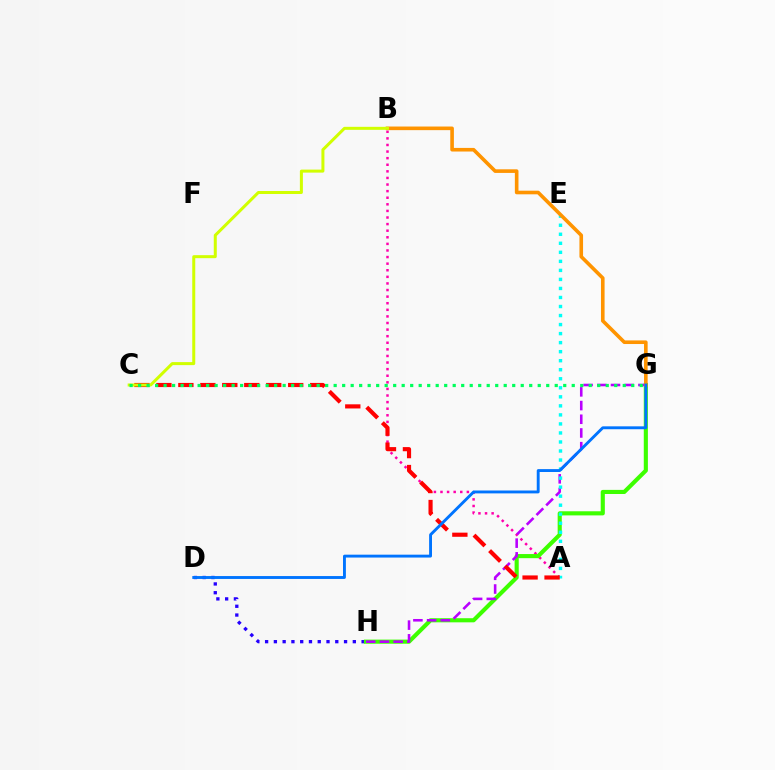{('D', 'H'): [{'color': '#2500ff', 'line_style': 'dotted', 'thickness': 2.38}], ('A', 'B'): [{'color': '#ff00ac', 'line_style': 'dotted', 'thickness': 1.79}], ('G', 'H'): [{'color': '#3dff00', 'line_style': 'solid', 'thickness': 2.96}, {'color': '#b900ff', 'line_style': 'dashed', 'thickness': 1.86}], ('A', 'E'): [{'color': '#00fff6', 'line_style': 'dotted', 'thickness': 2.45}], ('A', 'C'): [{'color': '#ff0000', 'line_style': 'dashed', 'thickness': 2.98}], ('B', 'G'): [{'color': '#ff9400', 'line_style': 'solid', 'thickness': 2.6}], ('B', 'C'): [{'color': '#d1ff00', 'line_style': 'solid', 'thickness': 2.17}], ('D', 'G'): [{'color': '#0074ff', 'line_style': 'solid', 'thickness': 2.08}], ('C', 'G'): [{'color': '#00ff5c', 'line_style': 'dotted', 'thickness': 2.31}]}